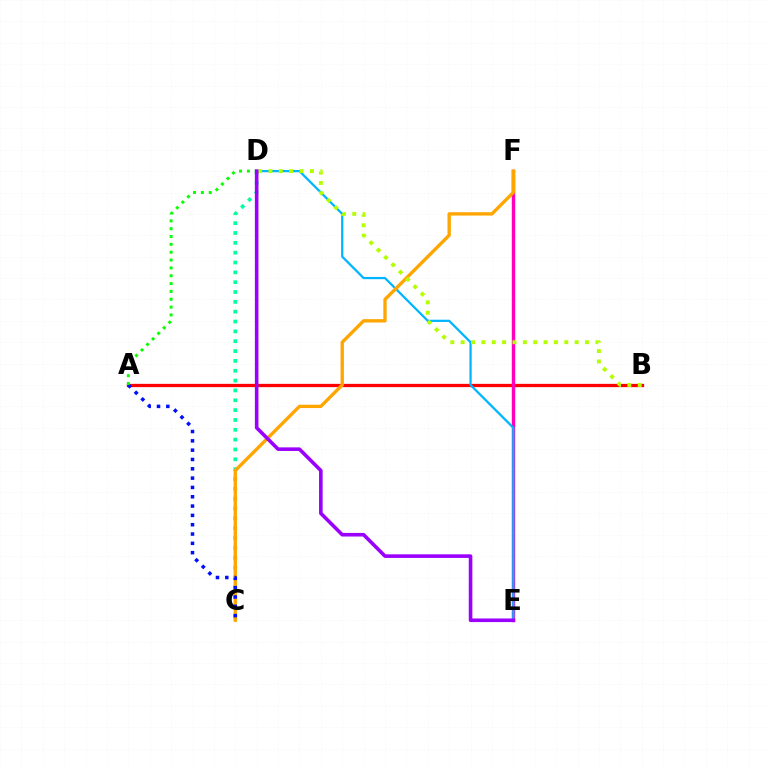{('A', 'B'): [{'color': '#ff0000', 'line_style': 'solid', 'thickness': 2.36}], ('C', 'D'): [{'color': '#00ff9d', 'line_style': 'dotted', 'thickness': 2.67}], ('E', 'F'): [{'color': '#ff00bd', 'line_style': 'solid', 'thickness': 2.47}], ('D', 'E'): [{'color': '#00b5ff', 'line_style': 'solid', 'thickness': 1.61}, {'color': '#9b00ff', 'line_style': 'solid', 'thickness': 2.59}], ('C', 'F'): [{'color': '#ffa500', 'line_style': 'solid', 'thickness': 2.4}], ('B', 'D'): [{'color': '#b3ff00', 'line_style': 'dotted', 'thickness': 2.82}], ('A', 'C'): [{'color': '#0010ff', 'line_style': 'dotted', 'thickness': 2.53}], ('A', 'D'): [{'color': '#08ff00', 'line_style': 'dotted', 'thickness': 2.13}]}